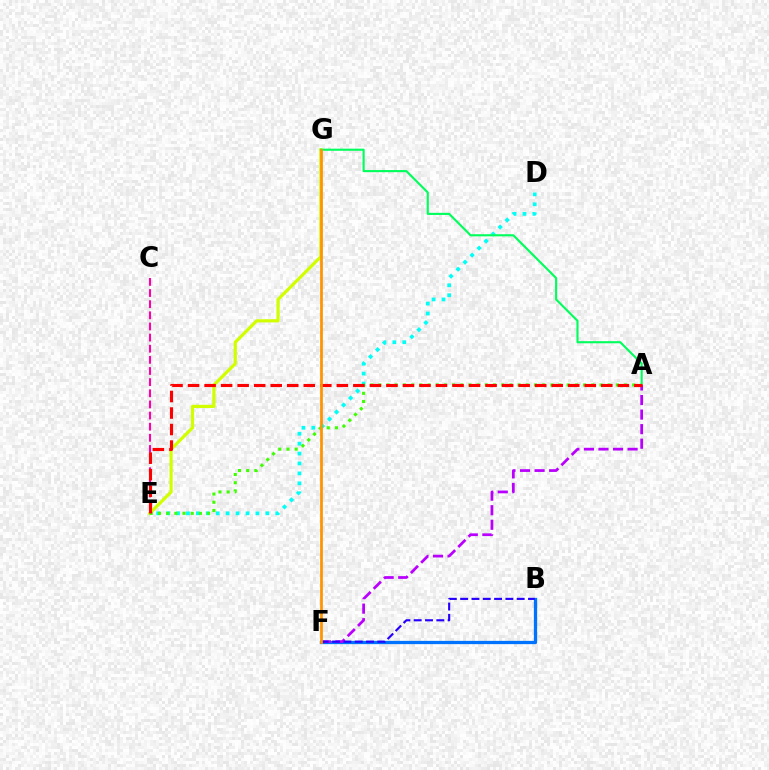{('D', 'E'): [{'color': '#00fff6', 'line_style': 'dotted', 'thickness': 2.7}], ('C', 'E'): [{'color': '#ff00ac', 'line_style': 'dashed', 'thickness': 1.51}], ('E', 'G'): [{'color': '#d1ff00', 'line_style': 'solid', 'thickness': 2.29}], ('A', 'G'): [{'color': '#00ff5c', 'line_style': 'solid', 'thickness': 1.52}], ('B', 'F'): [{'color': '#0074ff', 'line_style': 'solid', 'thickness': 2.35}, {'color': '#2500ff', 'line_style': 'dashed', 'thickness': 1.54}], ('A', 'F'): [{'color': '#b900ff', 'line_style': 'dashed', 'thickness': 1.98}], ('A', 'E'): [{'color': '#3dff00', 'line_style': 'dotted', 'thickness': 2.22}, {'color': '#ff0000', 'line_style': 'dashed', 'thickness': 2.25}], ('F', 'G'): [{'color': '#ff9400', 'line_style': 'solid', 'thickness': 1.97}]}